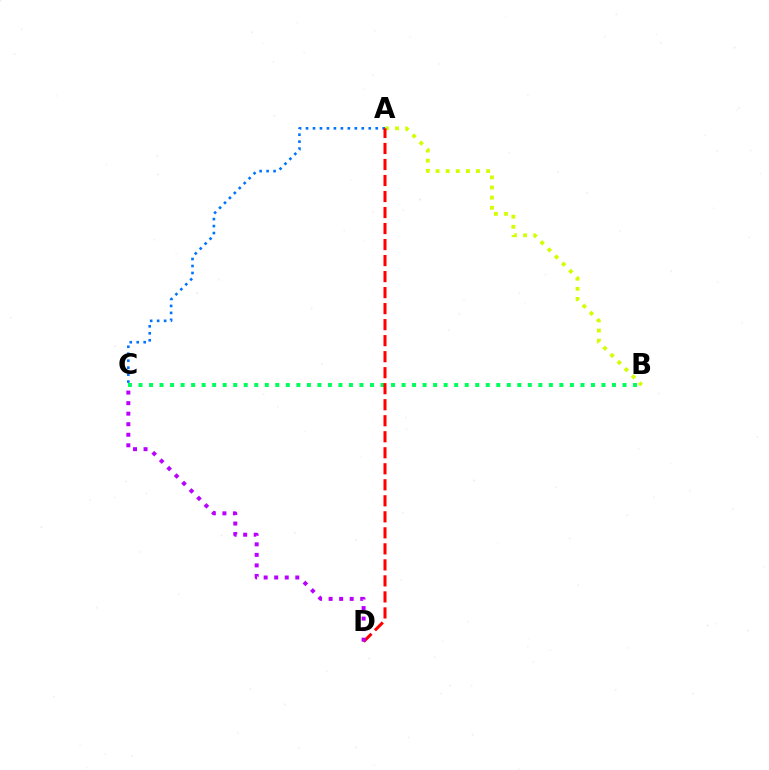{('A', 'B'): [{'color': '#d1ff00', 'line_style': 'dotted', 'thickness': 2.75}], ('A', 'C'): [{'color': '#0074ff', 'line_style': 'dotted', 'thickness': 1.89}], ('B', 'C'): [{'color': '#00ff5c', 'line_style': 'dotted', 'thickness': 2.86}], ('A', 'D'): [{'color': '#ff0000', 'line_style': 'dashed', 'thickness': 2.18}], ('C', 'D'): [{'color': '#b900ff', 'line_style': 'dotted', 'thickness': 2.86}]}